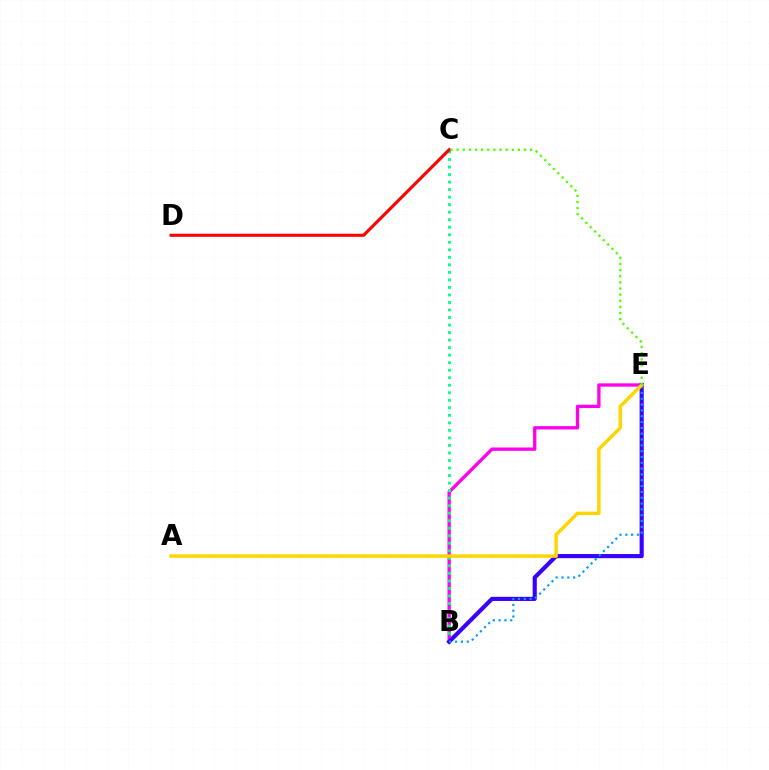{('B', 'E'): [{'color': '#ff00ed', 'line_style': 'solid', 'thickness': 2.39}, {'color': '#3700ff', 'line_style': 'solid', 'thickness': 2.98}, {'color': '#009eff', 'line_style': 'dotted', 'thickness': 1.58}], ('B', 'C'): [{'color': '#00ff86', 'line_style': 'dotted', 'thickness': 2.04}], ('A', 'E'): [{'color': '#ffd500', 'line_style': 'solid', 'thickness': 2.49}], ('C', 'D'): [{'color': '#ff0000', 'line_style': 'solid', 'thickness': 2.23}], ('C', 'E'): [{'color': '#4fff00', 'line_style': 'dotted', 'thickness': 1.67}]}